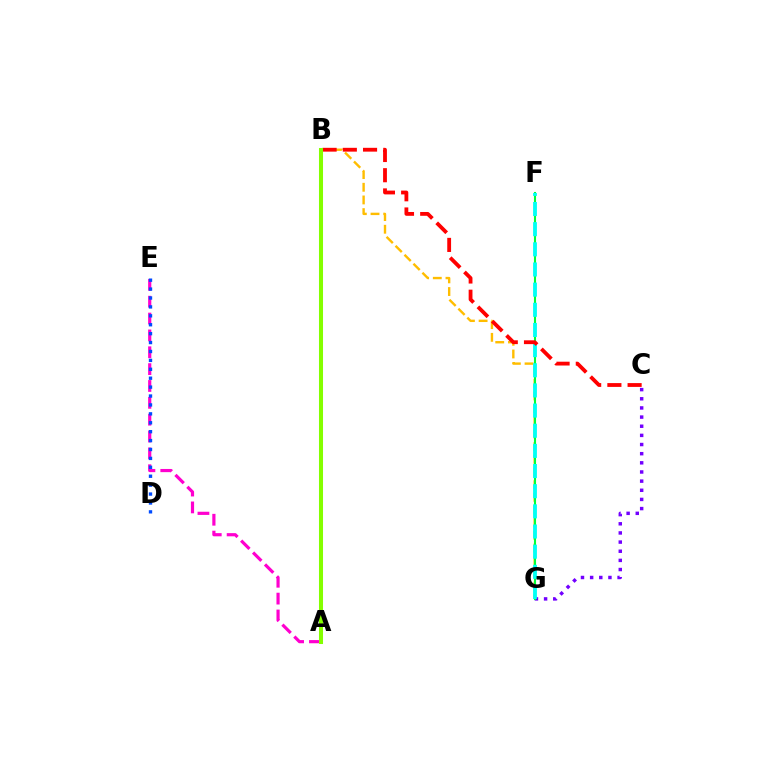{('A', 'E'): [{'color': '#ff00cf', 'line_style': 'dashed', 'thickness': 2.29}], ('C', 'G'): [{'color': '#7200ff', 'line_style': 'dotted', 'thickness': 2.49}], ('B', 'G'): [{'color': '#ffbd00', 'line_style': 'dashed', 'thickness': 1.72}], ('D', 'E'): [{'color': '#004bff', 'line_style': 'dotted', 'thickness': 2.42}], ('F', 'G'): [{'color': '#00ff39', 'line_style': 'solid', 'thickness': 1.51}, {'color': '#00fff6', 'line_style': 'dashed', 'thickness': 2.74}], ('B', 'C'): [{'color': '#ff0000', 'line_style': 'dashed', 'thickness': 2.75}], ('A', 'B'): [{'color': '#84ff00', 'line_style': 'solid', 'thickness': 2.91}]}